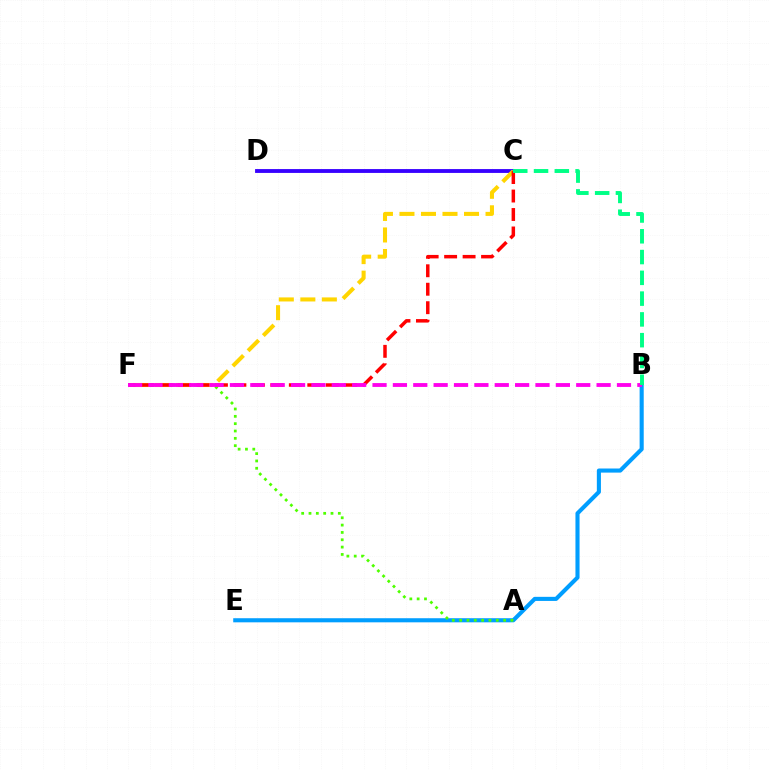{('C', 'D'): [{'color': '#3700ff', 'line_style': 'solid', 'thickness': 2.77}], ('B', 'E'): [{'color': '#009eff', 'line_style': 'solid', 'thickness': 2.95}], ('A', 'F'): [{'color': '#4fff00', 'line_style': 'dotted', 'thickness': 1.99}], ('C', 'F'): [{'color': '#ffd500', 'line_style': 'dashed', 'thickness': 2.92}, {'color': '#ff0000', 'line_style': 'dashed', 'thickness': 2.51}], ('B', 'F'): [{'color': '#ff00ed', 'line_style': 'dashed', 'thickness': 2.77}], ('B', 'C'): [{'color': '#00ff86', 'line_style': 'dashed', 'thickness': 2.82}]}